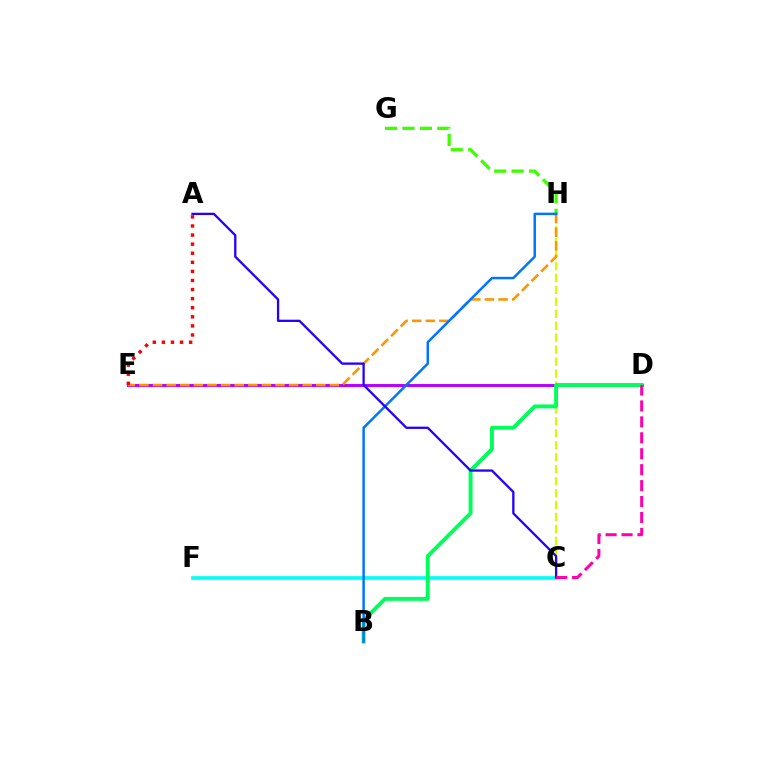{('C', 'H'): [{'color': '#d1ff00', 'line_style': 'dashed', 'thickness': 1.62}], ('D', 'E'): [{'color': '#b900ff', 'line_style': 'solid', 'thickness': 2.12}], ('E', 'H'): [{'color': '#ff9400', 'line_style': 'dashed', 'thickness': 1.85}], ('A', 'E'): [{'color': '#ff0000', 'line_style': 'dotted', 'thickness': 2.47}], ('C', 'F'): [{'color': '#00fff6', 'line_style': 'solid', 'thickness': 2.62}], ('G', 'H'): [{'color': '#3dff00', 'line_style': 'dashed', 'thickness': 2.37}], ('B', 'D'): [{'color': '#00ff5c', 'line_style': 'solid', 'thickness': 2.82}], ('B', 'H'): [{'color': '#0074ff', 'line_style': 'solid', 'thickness': 1.79}], ('A', 'C'): [{'color': '#2500ff', 'line_style': 'solid', 'thickness': 1.66}], ('C', 'D'): [{'color': '#ff00ac', 'line_style': 'dashed', 'thickness': 2.16}]}